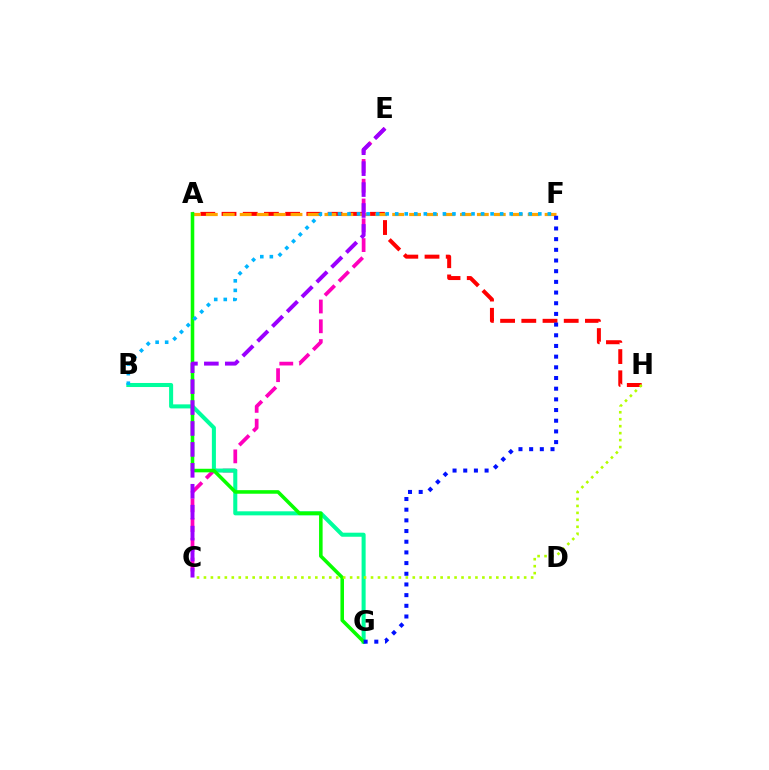{('A', 'H'): [{'color': '#ff0000', 'line_style': 'dashed', 'thickness': 2.88}], ('C', 'E'): [{'color': '#ff00bd', 'line_style': 'dashed', 'thickness': 2.69}, {'color': '#9b00ff', 'line_style': 'dashed', 'thickness': 2.84}], ('A', 'F'): [{'color': '#ffa500', 'line_style': 'dashed', 'thickness': 2.3}], ('B', 'G'): [{'color': '#00ff9d', 'line_style': 'solid', 'thickness': 2.91}], ('A', 'G'): [{'color': '#08ff00', 'line_style': 'solid', 'thickness': 2.57}], ('C', 'H'): [{'color': '#b3ff00', 'line_style': 'dotted', 'thickness': 1.89}], ('B', 'F'): [{'color': '#00b5ff', 'line_style': 'dotted', 'thickness': 2.59}], ('F', 'G'): [{'color': '#0010ff', 'line_style': 'dotted', 'thickness': 2.9}]}